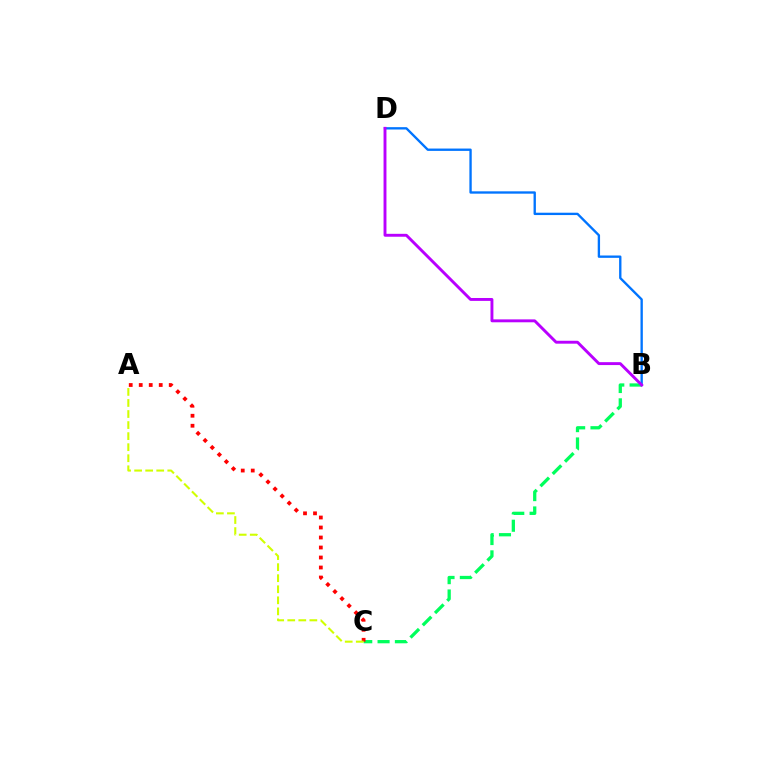{('B', 'C'): [{'color': '#00ff5c', 'line_style': 'dashed', 'thickness': 2.36}], ('B', 'D'): [{'color': '#0074ff', 'line_style': 'solid', 'thickness': 1.69}, {'color': '#b900ff', 'line_style': 'solid', 'thickness': 2.09}], ('A', 'C'): [{'color': '#ff0000', 'line_style': 'dotted', 'thickness': 2.72}, {'color': '#d1ff00', 'line_style': 'dashed', 'thickness': 1.5}]}